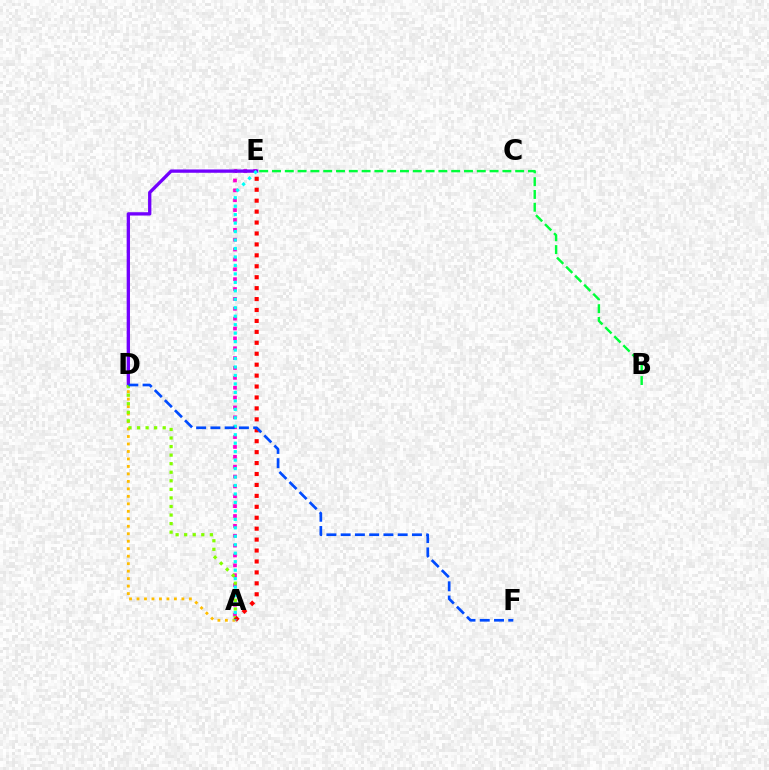{('B', 'E'): [{'color': '#00ff39', 'line_style': 'dashed', 'thickness': 1.74}], ('A', 'E'): [{'color': '#ff00cf', 'line_style': 'dotted', 'thickness': 2.68}, {'color': '#ff0000', 'line_style': 'dotted', 'thickness': 2.97}, {'color': '#00fff6', 'line_style': 'dotted', 'thickness': 2.3}], ('A', 'D'): [{'color': '#ffbd00', 'line_style': 'dotted', 'thickness': 2.03}, {'color': '#84ff00', 'line_style': 'dotted', 'thickness': 2.33}], ('D', 'E'): [{'color': '#7200ff', 'line_style': 'solid', 'thickness': 2.38}], ('D', 'F'): [{'color': '#004bff', 'line_style': 'dashed', 'thickness': 1.94}]}